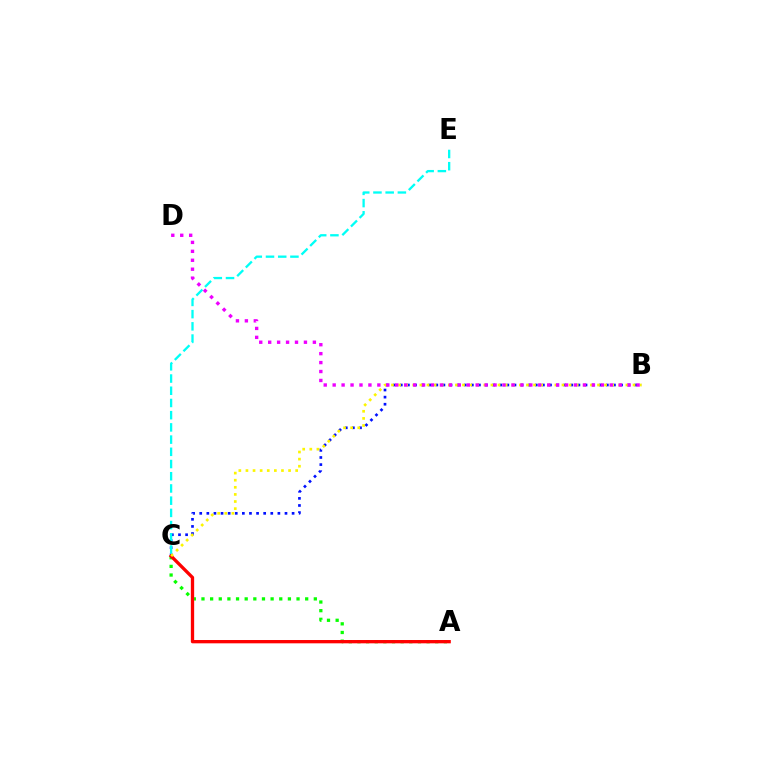{('B', 'C'): [{'color': '#0010ff', 'line_style': 'dotted', 'thickness': 1.93}, {'color': '#fcf500', 'line_style': 'dotted', 'thickness': 1.93}], ('A', 'C'): [{'color': '#08ff00', 'line_style': 'dotted', 'thickness': 2.35}, {'color': '#ff0000', 'line_style': 'solid', 'thickness': 2.38}], ('C', 'E'): [{'color': '#00fff6', 'line_style': 'dashed', 'thickness': 1.66}], ('B', 'D'): [{'color': '#ee00ff', 'line_style': 'dotted', 'thickness': 2.43}]}